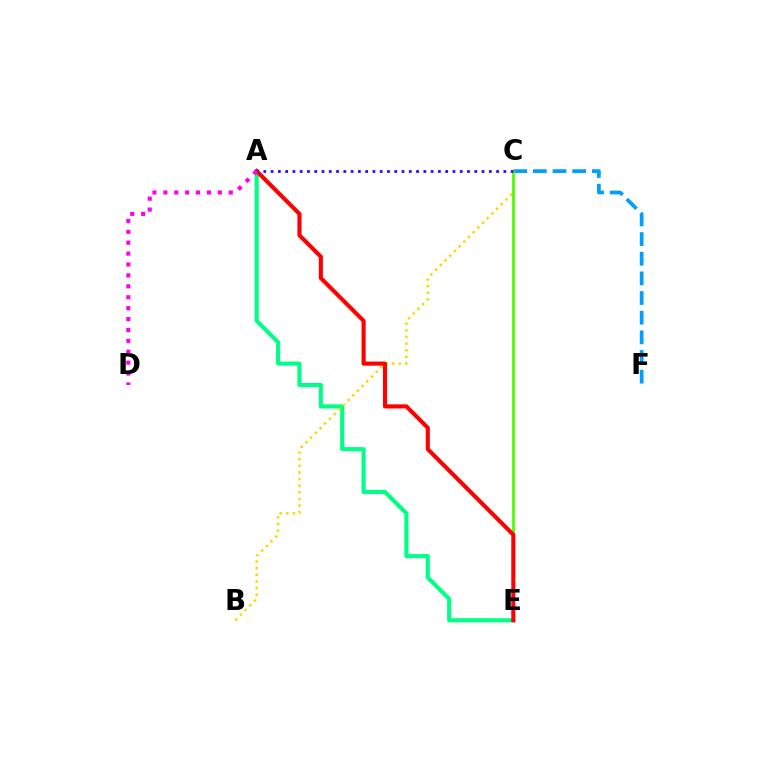{('C', 'F'): [{'color': '#009eff', 'line_style': 'dashed', 'thickness': 2.67}], ('A', 'E'): [{'color': '#00ff86', 'line_style': 'solid', 'thickness': 2.96}, {'color': '#ff0000', 'line_style': 'solid', 'thickness': 2.95}], ('B', 'C'): [{'color': '#ffd500', 'line_style': 'dotted', 'thickness': 1.8}], ('C', 'E'): [{'color': '#4fff00', 'line_style': 'solid', 'thickness': 2.0}], ('A', 'C'): [{'color': '#3700ff', 'line_style': 'dotted', 'thickness': 1.98}], ('A', 'D'): [{'color': '#ff00ed', 'line_style': 'dotted', 'thickness': 2.96}]}